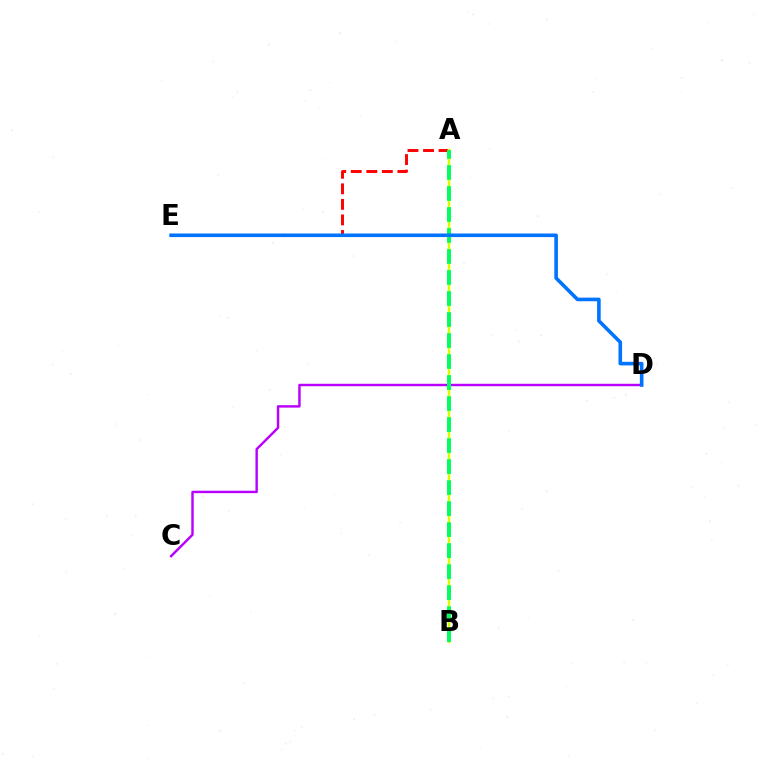{('A', 'E'): [{'color': '#ff0000', 'line_style': 'dashed', 'thickness': 2.11}], ('C', 'D'): [{'color': '#b900ff', 'line_style': 'solid', 'thickness': 1.75}], ('A', 'B'): [{'color': '#d1ff00', 'line_style': 'solid', 'thickness': 1.79}, {'color': '#00ff5c', 'line_style': 'dashed', 'thickness': 2.85}], ('D', 'E'): [{'color': '#0074ff', 'line_style': 'solid', 'thickness': 2.6}]}